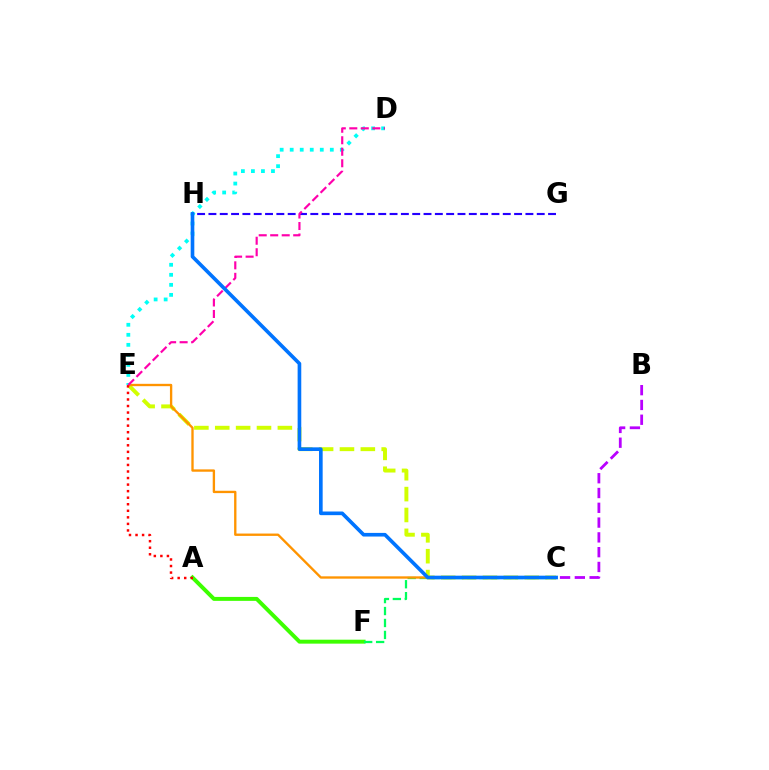{('A', 'F'): [{'color': '#3dff00', 'line_style': 'solid', 'thickness': 2.84}], ('C', 'F'): [{'color': '#00ff5c', 'line_style': 'dashed', 'thickness': 1.62}], ('C', 'E'): [{'color': '#d1ff00', 'line_style': 'dashed', 'thickness': 2.84}, {'color': '#ff9400', 'line_style': 'solid', 'thickness': 1.69}], ('D', 'E'): [{'color': '#00fff6', 'line_style': 'dotted', 'thickness': 2.72}, {'color': '#ff00ac', 'line_style': 'dashed', 'thickness': 1.56}], ('G', 'H'): [{'color': '#2500ff', 'line_style': 'dashed', 'thickness': 1.54}], ('A', 'E'): [{'color': '#ff0000', 'line_style': 'dotted', 'thickness': 1.78}], ('B', 'C'): [{'color': '#b900ff', 'line_style': 'dashed', 'thickness': 2.01}], ('C', 'H'): [{'color': '#0074ff', 'line_style': 'solid', 'thickness': 2.62}]}